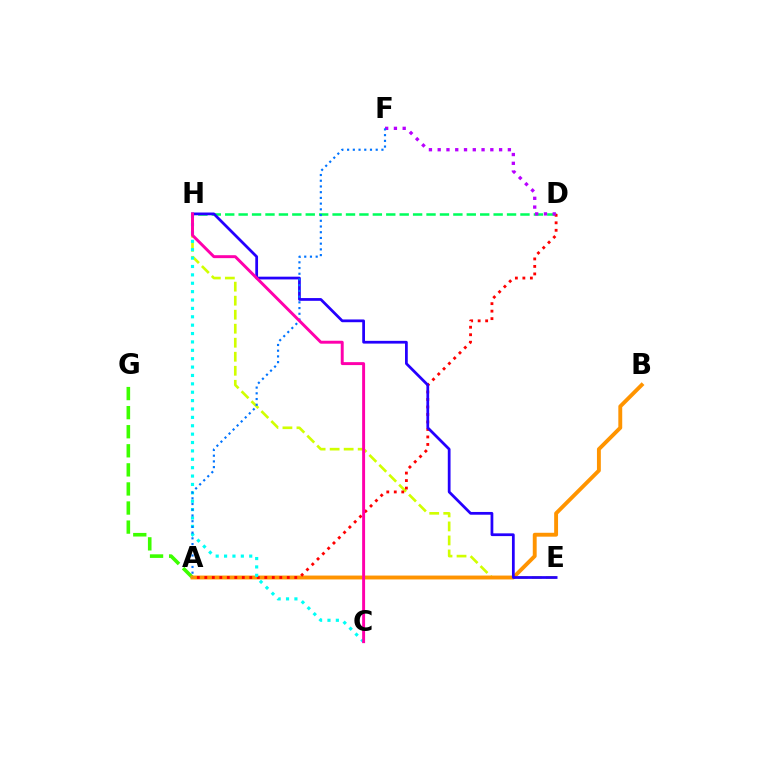{('A', 'G'): [{'color': '#3dff00', 'line_style': 'dashed', 'thickness': 2.59}], ('E', 'H'): [{'color': '#d1ff00', 'line_style': 'dashed', 'thickness': 1.9}, {'color': '#2500ff', 'line_style': 'solid', 'thickness': 1.98}], ('D', 'H'): [{'color': '#00ff5c', 'line_style': 'dashed', 'thickness': 1.82}], ('A', 'B'): [{'color': '#ff9400', 'line_style': 'solid', 'thickness': 2.8}], ('A', 'D'): [{'color': '#ff0000', 'line_style': 'dotted', 'thickness': 2.04}], ('D', 'F'): [{'color': '#b900ff', 'line_style': 'dotted', 'thickness': 2.38}], ('C', 'H'): [{'color': '#00fff6', 'line_style': 'dotted', 'thickness': 2.28}, {'color': '#ff00ac', 'line_style': 'solid', 'thickness': 2.12}], ('A', 'F'): [{'color': '#0074ff', 'line_style': 'dotted', 'thickness': 1.55}]}